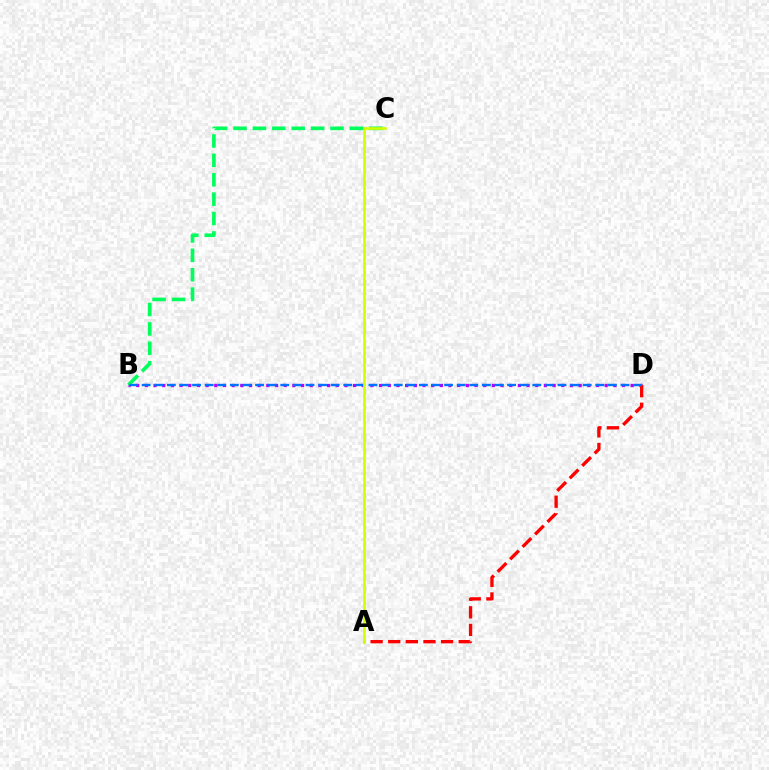{('B', 'D'): [{'color': '#b900ff', 'line_style': 'dotted', 'thickness': 2.36}, {'color': '#0074ff', 'line_style': 'dashed', 'thickness': 1.71}], ('A', 'D'): [{'color': '#ff0000', 'line_style': 'dashed', 'thickness': 2.39}], ('B', 'C'): [{'color': '#00ff5c', 'line_style': 'dashed', 'thickness': 2.63}], ('A', 'C'): [{'color': '#d1ff00', 'line_style': 'solid', 'thickness': 1.91}]}